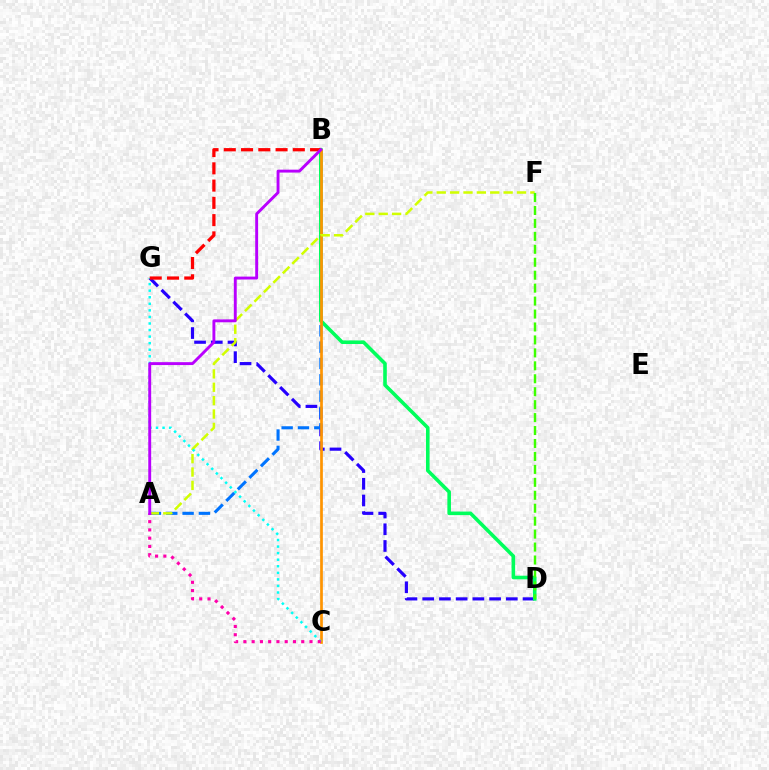{('D', 'G'): [{'color': '#2500ff', 'line_style': 'dashed', 'thickness': 2.27}], ('A', 'B'): [{'color': '#0074ff', 'line_style': 'dashed', 'thickness': 2.22}, {'color': '#b900ff', 'line_style': 'solid', 'thickness': 2.09}], ('B', 'D'): [{'color': '#00ff5c', 'line_style': 'solid', 'thickness': 2.58}], ('B', 'C'): [{'color': '#ff9400', 'line_style': 'solid', 'thickness': 1.95}], ('A', 'F'): [{'color': '#d1ff00', 'line_style': 'dashed', 'thickness': 1.82}], ('C', 'G'): [{'color': '#00fff6', 'line_style': 'dotted', 'thickness': 1.78}], ('D', 'F'): [{'color': '#3dff00', 'line_style': 'dashed', 'thickness': 1.76}], ('B', 'G'): [{'color': '#ff0000', 'line_style': 'dashed', 'thickness': 2.34}], ('A', 'C'): [{'color': '#ff00ac', 'line_style': 'dotted', 'thickness': 2.25}]}